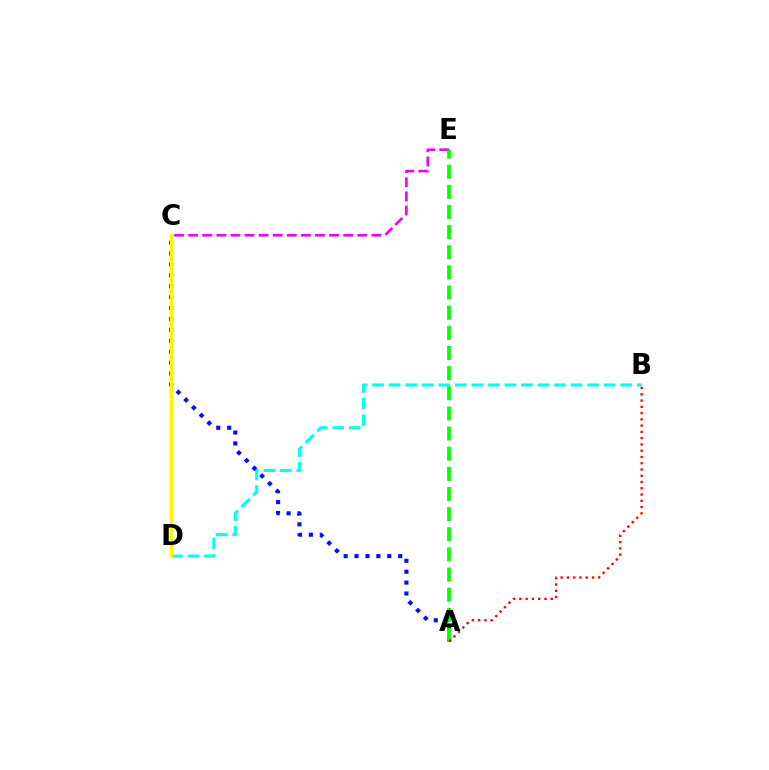{('B', 'D'): [{'color': '#00fff6', 'line_style': 'dashed', 'thickness': 2.25}], ('C', 'E'): [{'color': '#ee00ff', 'line_style': 'dashed', 'thickness': 1.91}], ('A', 'C'): [{'color': '#0010ff', 'line_style': 'dotted', 'thickness': 2.96}], ('A', 'E'): [{'color': '#08ff00', 'line_style': 'dashed', 'thickness': 2.74}], ('C', 'D'): [{'color': '#fcf500', 'line_style': 'solid', 'thickness': 2.49}], ('A', 'B'): [{'color': '#ff0000', 'line_style': 'dotted', 'thickness': 1.7}]}